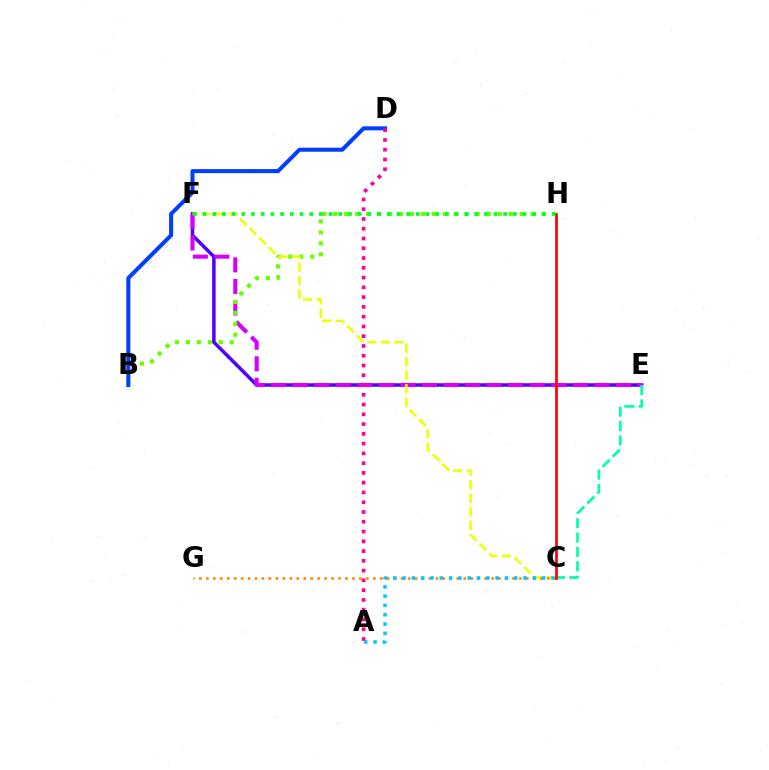{('E', 'F'): [{'color': '#4f00ff', 'line_style': 'solid', 'thickness': 2.51}, {'color': '#d600ff', 'line_style': 'dashed', 'thickness': 2.93}], ('B', 'H'): [{'color': '#66ff00', 'line_style': 'dotted', 'thickness': 2.98}], ('C', 'F'): [{'color': '#eeff00', 'line_style': 'dashed', 'thickness': 1.83}], ('C', 'G'): [{'color': '#ff8800', 'line_style': 'dotted', 'thickness': 1.89}], ('C', 'E'): [{'color': '#00ffaf', 'line_style': 'dashed', 'thickness': 1.95}], ('C', 'H'): [{'color': '#ff0000', 'line_style': 'solid', 'thickness': 1.94}], ('B', 'D'): [{'color': '#003fff', 'line_style': 'solid', 'thickness': 2.91}], ('A', 'C'): [{'color': '#00c7ff', 'line_style': 'dotted', 'thickness': 2.53}], ('F', 'H'): [{'color': '#00ff27', 'line_style': 'dotted', 'thickness': 2.63}], ('A', 'D'): [{'color': '#ff00a0', 'line_style': 'dotted', 'thickness': 2.65}]}